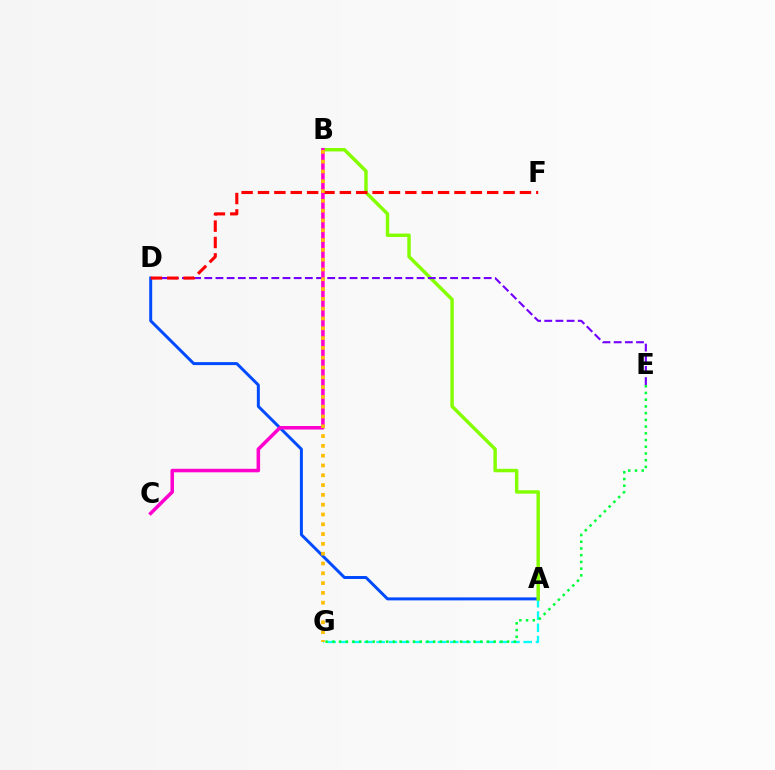{('A', 'D'): [{'color': '#004bff', 'line_style': 'solid', 'thickness': 2.14}], ('A', 'G'): [{'color': '#00fff6', 'line_style': 'dashed', 'thickness': 1.66}], ('A', 'B'): [{'color': '#84ff00', 'line_style': 'solid', 'thickness': 2.48}], ('D', 'E'): [{'color': '#7200ff', 'line_style': 'dashed', 'thickness': 1.52}], ('D', 'F'): [{'color': '#ff0000', 'line_style': 'dashed', 'thickness': 2.22}], ('E', 'G'): [{'color': '#00ff39', 'line_style': 'dotted', 'thickness': 1.83}], ('B', 'C'): [{'color': '#ff00cf', 'line_style': 'solid', 'thickness': 2.54}], ('B', 'G'): [{'color': '#ffbd00', 'line_style': 'dotted', 'thickness': 2.66}]}